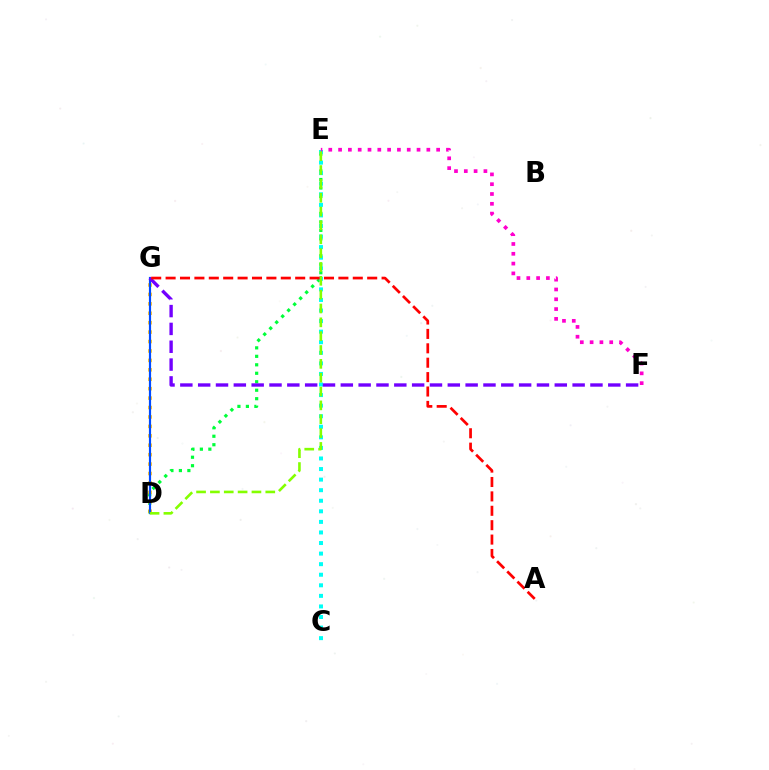{('D', 'E'): [{'color': '#00ff39', 'line_style': 'dotted', 'thickness': 2.3}, {'color': '#84ff00', 'line_style': 'dashed', 'thickness': 1.88}], ('C', 'E'): [{'color': '#00fff6', 'line_style': 'dotted', 'thickness': 2.87}], ('D', 'G'): [{'color': '#ffbd00', 'line_style': 'dotted', 'thickness': 2.56}, {'color': '#004bff', 'line_style': 'solid', 'thickness': 1.57}], ('E', 'F'): [{'color': '#ff00cf', 'line_style': 'dotted', 'thickness': 2.66}], ('F', 'G'): [{'color': '#7200ff', 'line_style': 'dashed', 'thickness': 2.42}], ('A', 'G'): [{'color': '#ff0000', 'line_style': 'dashed', 'thickness': 1.96}]}